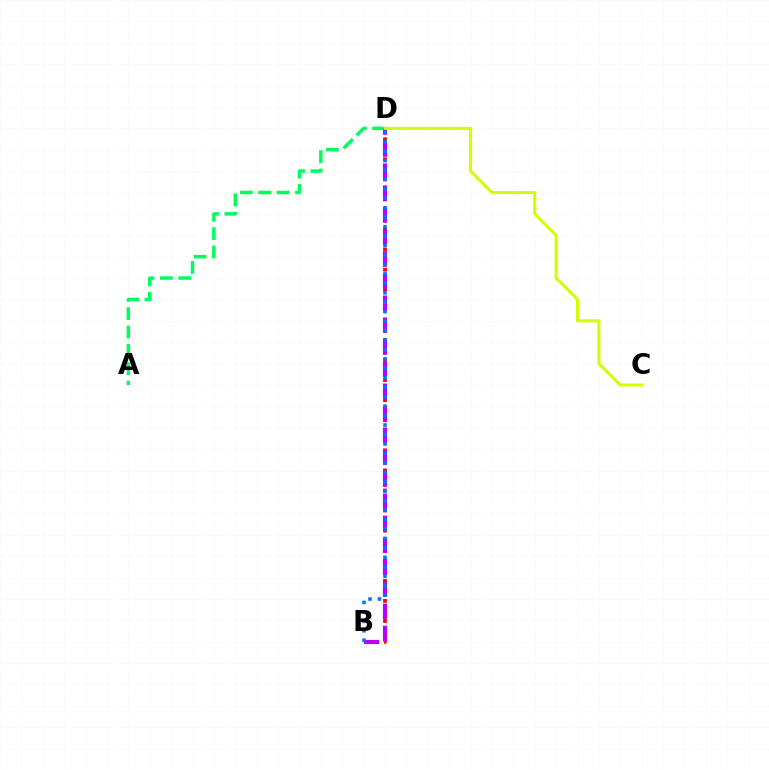{('B', 'D'): [{'color': '#ff0000', 'line_style': 'dotted', 'thickness': 2.73}, {'color': '#b900ff', 'line_style': 'dashed', 'thickness': 2.99}, {'color': '#0074ff', 'line_style': 'dotted', 'thickness': 2.57}], ('A', 'D'): [{'color': '#00ff5c', 'line_style': 'dashed', 'thickness': 2.5}], ('C', 'D'): [{'color': '#d1ff00', 'line_style': 'solid', 'thickness': 2.17}]}